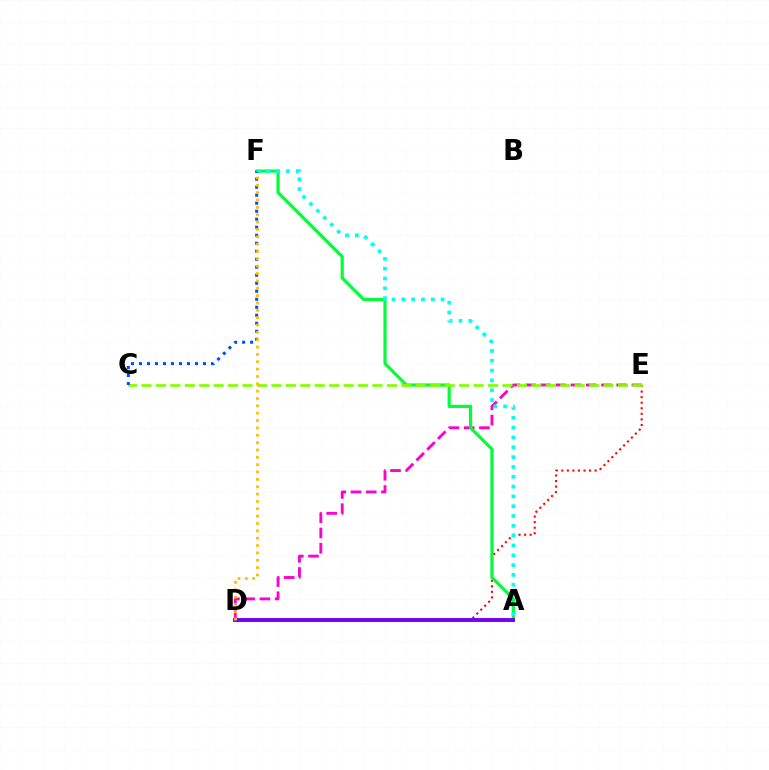{('D', 'E'): [{'color': '#ff0000', 'line_style': 'dotted', 'thickness': 1.51}, {'color': '#ff00cf', 'line_style': 'dashed', 'thickness': 2.07}], ('A', 'F'): [{'color': '#00ff39', 'line_style': 'solid', 'thickness': 2.29}, {'color': '#00fff6', 'line_style': 'dotted', 'thickness': 2.67}], ('C', 'E'): [{'color': '#84ff00', 'line_style': 'dashed', 'thickness': 1.96}], ('C', 'F'): [{'color': '#004bff', 'line_style': 'dotted', 'thickness': 2.17}], ('A', 'D'): [{'color': '#7200ff', 'line_style': 'solid', 'thickness': 2.82}], ('D', 'F'): [{'color': '#ffbd00', 'line_style': 'dotted', 'thickness': 2.0}]}